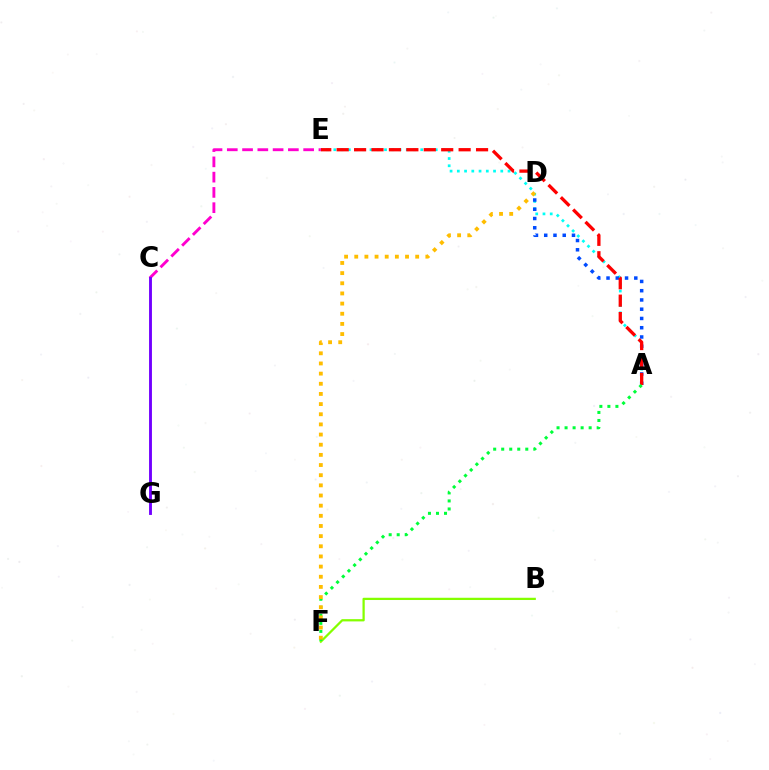{('B', 'F'): [{'color': '#84ff00', 'line_style': 'solid', 'thickness': 1.62}], ('A', 'E'): [{'color': '#00fff6', 'line_style': 'dotted', 'thickness': 1.97}, {'color': '#ff0000', 'line_style': 'dashed', 'thickness': 2.37}], ('A', 'D'): [{'color': '#004bff', 'line_style': 'dotted', 'thickness': 2.51}], ('C', 'E'): [{'color': '#ff00cf', 'line_style': 'dashed', 'thickness': 2.07}], ('A', 'F'): [{'color': '#00ff39', 'line_style': 'dotted', 'thickness': 2.18}], ('C', 'G'): [{'color': '#7200ff', 'line_style': 'solid', 'thickness': 2.07}], ('D', 'F'): [{'color': '#ffbd00', 'line_style': 'dotted', 'thickness': 2.76}]}